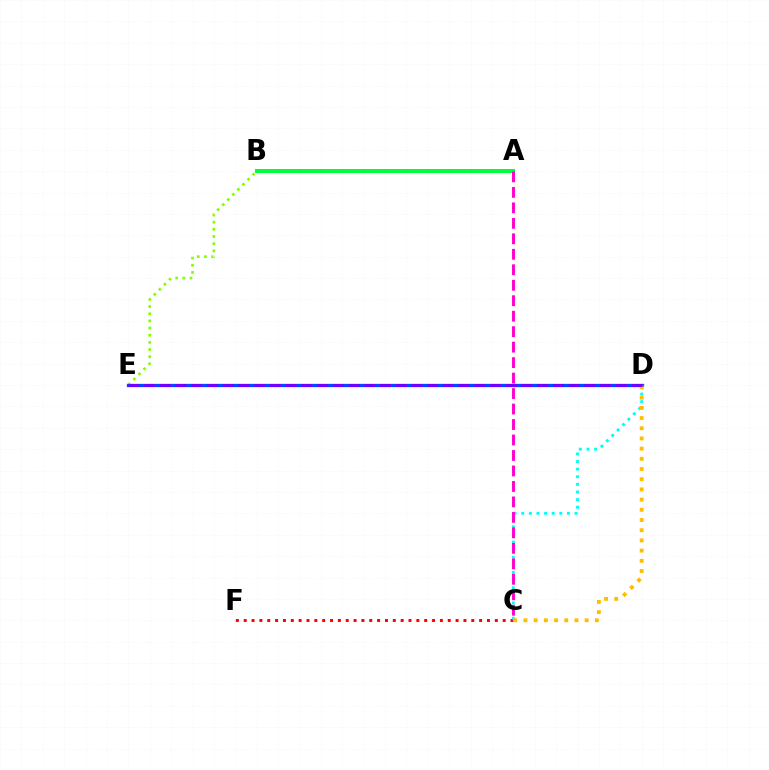{('C', 'F'): [{'color': '#ff0000', 'line_style': 'dotted', 'thickness': 2.13}], ('C', 'D'): [{'color': '#00fff6', 'line_style': 'dotted', 'thickness': 2.07}, {'color': '#ffbd00', 'line_style': 'dotted', 'thickness': 2.77}], ('A', 'B'): [{'color': '#00ff39', 'line_style': 'solid', 'thickness': 2.86}], ('B', 'E'): [{'color': '#84ff00', 'line_style': 'dotted', 'thickness': 1.95}], ('A', 'C'): [{'color': '#ff00cf', 'line_style': 'dashed', 'thickness': 2.1}], ('D', 'E'): [{'color': '#004bff', 'line_style': 'solid', 'thickness': 2.38}, {'color': '#7200ff', 'line_style': 'dashed', 'thickness': 2.14}]}